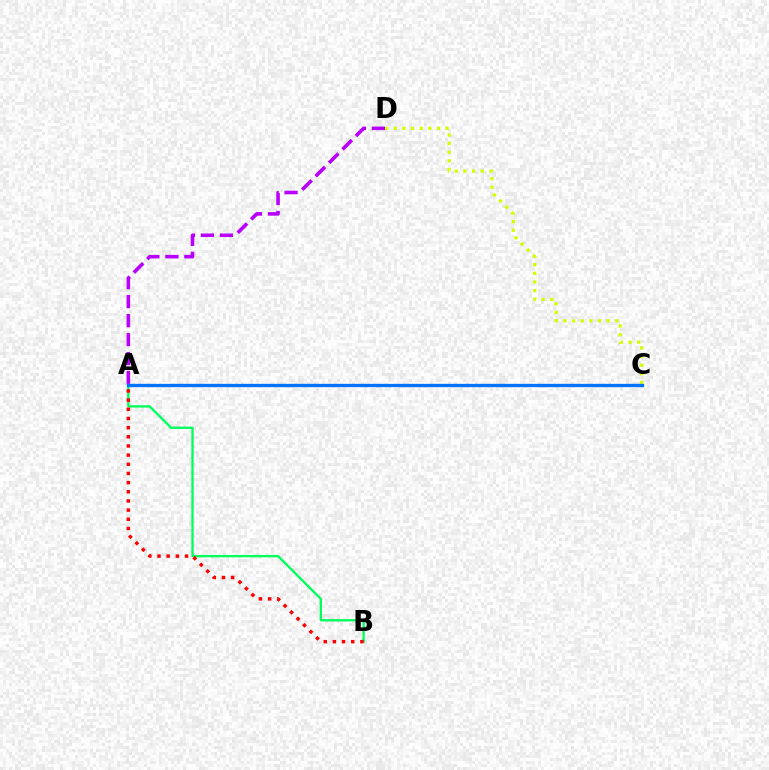{('A', 'D'): [{'color': '#b900ff', 'line_style': 'dashed', 'thickness': 2.58}], ('C', 'D'): [{'color': '#d1ff00', 'line_style': 'dotted', 'thickness': 2.35}], ('A', 'B'): [{'color': '#00ff5c', 'line_style': 'solid', 'thickness': 1.68}, {'color': '#ff0000', 'line_style': 'dotted', 'thickness': 2.49}], ('A', 'C'): [{'color': '#0074ff', 'line_style': 'solid', 'thickness': 2.4}]}